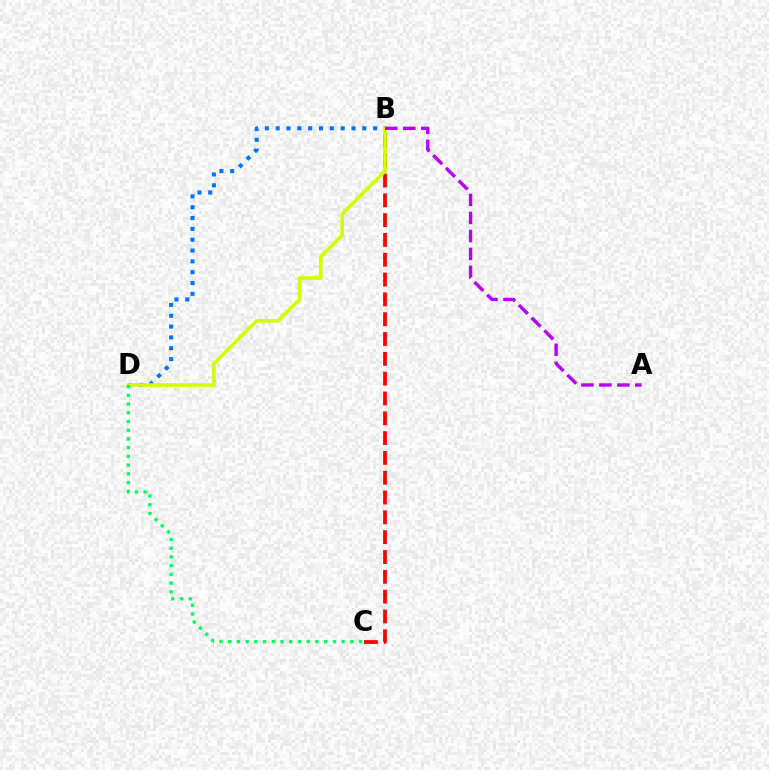{('B', 'D'): [{'color': '#0074ff', 'line_style': 'dotted', 'thickness': 2.94}, {'color': '#d1ff00', 'line_style': 'solid', 'thickness': 2.61}], ('B', 'C'): [{'color': '#ff0000', 'line_style': 'dashed', 'thickness': 2.69}], ('A', 'B'): [{'color': '#b900ff', 'line_style': 'dashed', 'thickness': 2.44}], ('C', 'D'): [{'color': '#00ff5c', 'line_style': 'dotted', 'thickness': 2.37}]}